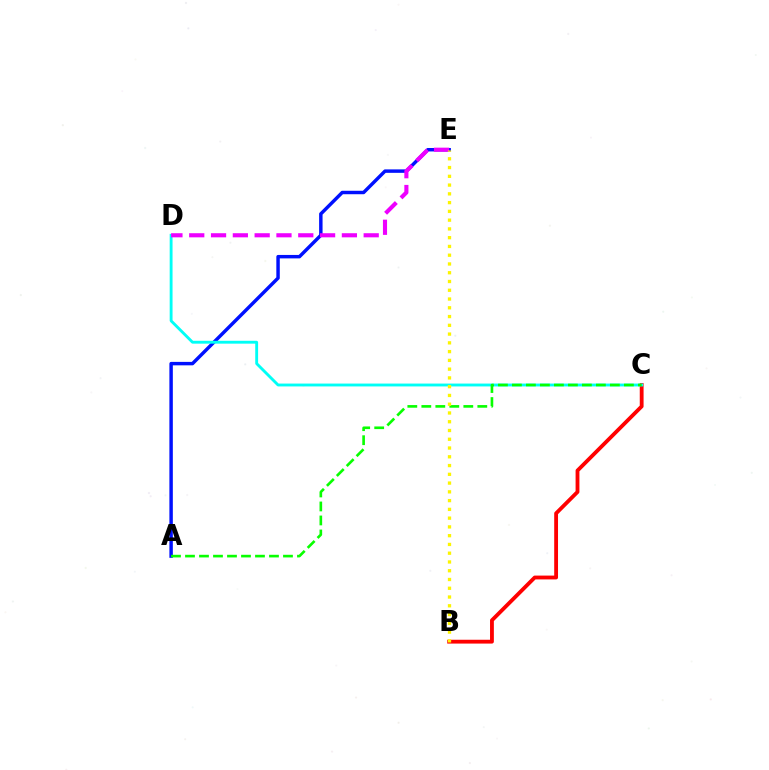{('B', 'C'): [{'color': '#ff0000', 'line_style': 'solid', 'thickness': 2.75}], ('A', 'E'): [{'color': '#0010ff', 'line_style': 'solid', 'thickness': 2.48}], ('C', 'D'): [{'color': '#00fff6', 'line_style': 'solid', 'thickness': 2.06}], ('D', 'E'): [{'color': '#ee00ff', 'line_style': 'dashed', 'thickness': 2.96}], ('A', 'C'): [{'color': '#08ff00', 'line_style': 'dashed', 'thickness': 1.9}], ('B', 'E'): [{'color': '#fcf500', 'line_style': 'dotted', 'thickness': 2.38}]}